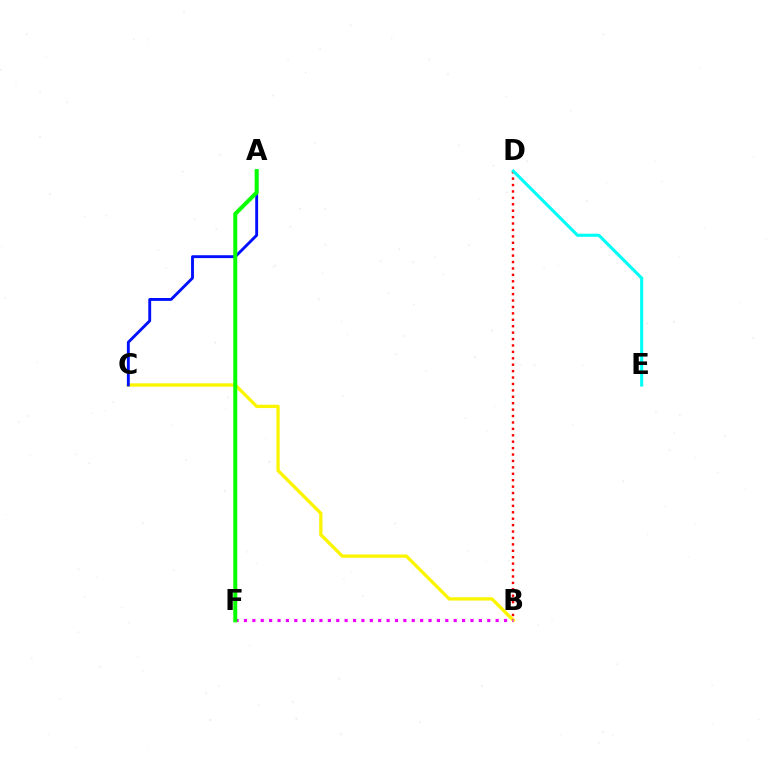{('B', 'C'): [{'color': '#fcf500', 'line_style': 'solid', 'thickness': 2.38}], ('B', 'D'): [{'color': '#ff0000', 'line_style': 'dotted', 'thickness': 1.74}], ('B', 'F'): [{'color': '#ee00ff', 'line_style': 'dotted', 'thickness': 2.28}], ('A', 'C'): [{'color': '#0010ff', 'line_style': 'solid', 'thickness': 2.07}], ('A', 'F'): [{'color': '#08ff00', 'line_style': 'solid', 'thickness': 2.89}], ('D', 'E'): [{'color': '#00fff6', 'line_style': 'solid', 'thickness': 2.21}]}